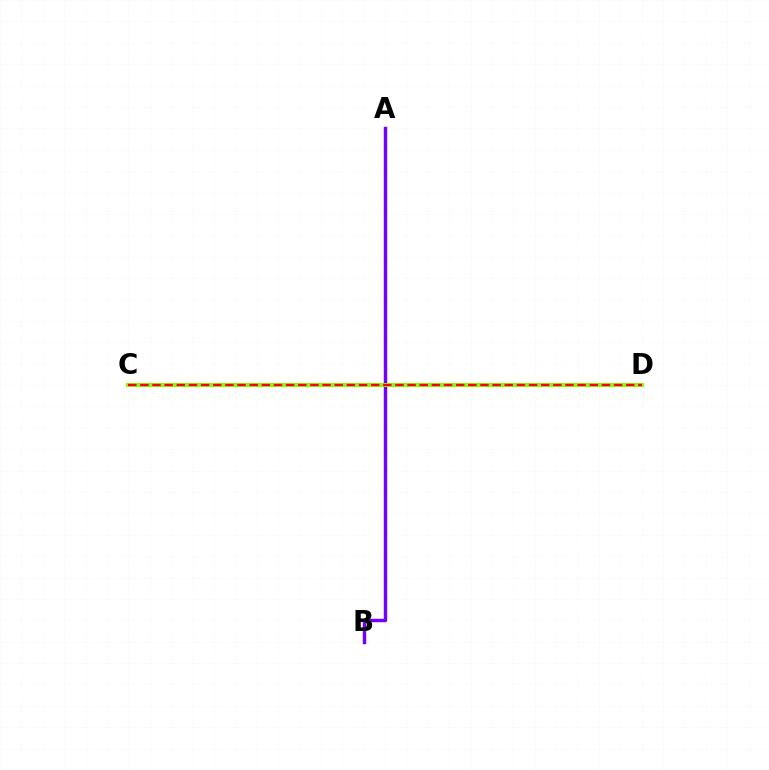{('A', 'B'): [{'color': '#7200ff', 'line_style': 'solid', 'thickness': 2.47}], ('C', 'D'): [{'color': '#00fff6', 'line_style': 'dotted', 'thickness': 2.79}, {'color': '#84ff00', 'line_style': 'solid', 'thickness': 2.88}, {'color': '#ff0000', 'line_style': 'dashed', 'thickness': 1.65}]}